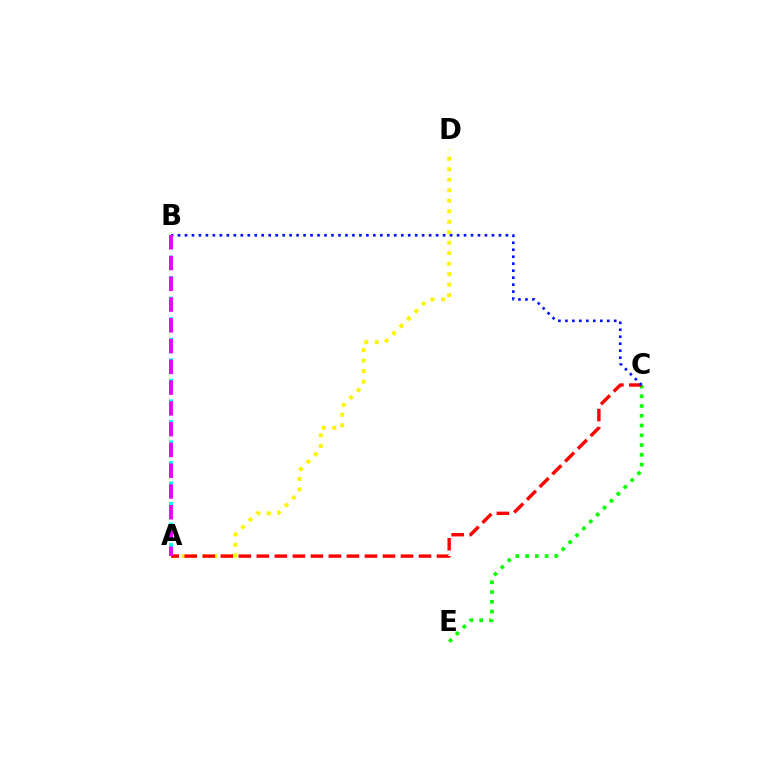{('A', 'B'): [{'color': '#00fff6', 'line_style': 'dashed', 'thickness': 2.79}, {'color': '#ee00ff', 'line_style': 'dashed', 'thickness': 2.82}], ('A', 'D'): [{'color': '#fcf500', 'line_style': 'dotted', 'thickness': 2.85}], ('C', 'E'): [{'color': '#08ff00', 'line_style': 'dotted', 'thickness': 2.65}], ('A', 'C'): [{'color': '#ff0000', 'line_style': 'dashed', 'thickness': 2.45}], ('B', 'C'): [{'color': '#0010ff', 'line_style': 'dotted', 'thickness': 1.9}]}